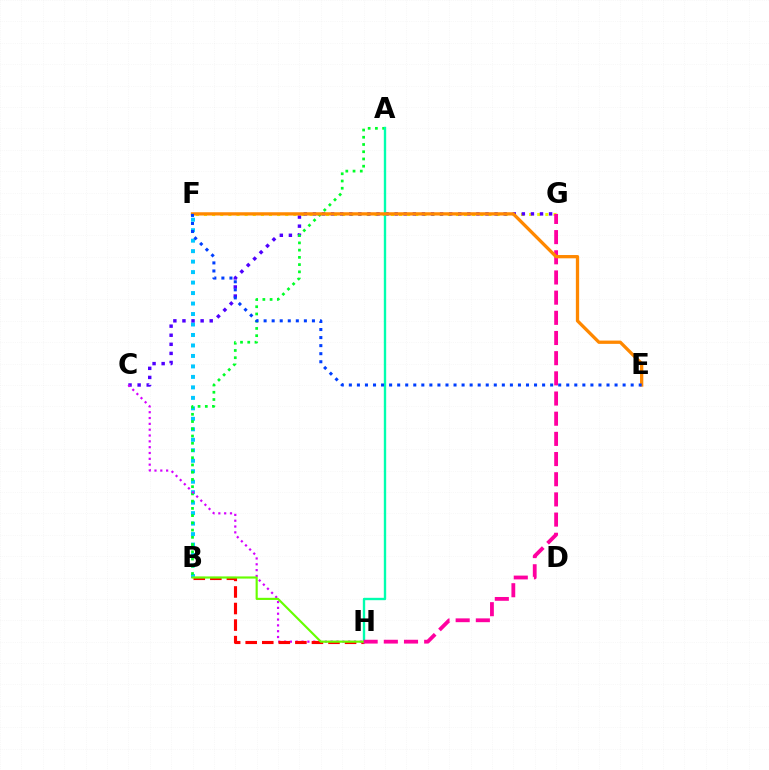{('F', 'G'): [{'color': '#eeff00', 'line_style': 'dotted', 'thickness': 2.21}], ('B', 'F'): [{'color': '#00c7ff', 'line_style': 'dotted', 'thickness': 2.85}], ('C', 'G'): [{'color': '#4f00ff', 'line_style': 'dotted', 'thickness': 2.47}], ('A', 'B'): [{'color': '#00ff27', 'line_style': 'dotted', 'thickness': 1.97}], ('C', 'H'): [{'color': '#d600ff', 'line_style': 'dotted', 'thickness': 1.58}], ('B', 'H'): [{'color': '#ff0000', 'line_style': 'dashed', 'thickness': 2.25}, {'color': '#66ff00', 'line_style': 'solid', 'thickness': 1.54}], ('A', 'H'): [{'color': '#00ffaf', 'line_style': 'solid', 'thickness': 1.7}], ('G', 'H'): [{'color': '#ff00a0', 'line_style': 'dashed', 'thickness': 2.74}], ('E', 'F'): [{'color': '#ff8800', 'line_style': 'solid', 'thickness': 2.37}, {'color': '#003fff', 'line_style': 'dotted', 'thickness': 2.19}]}